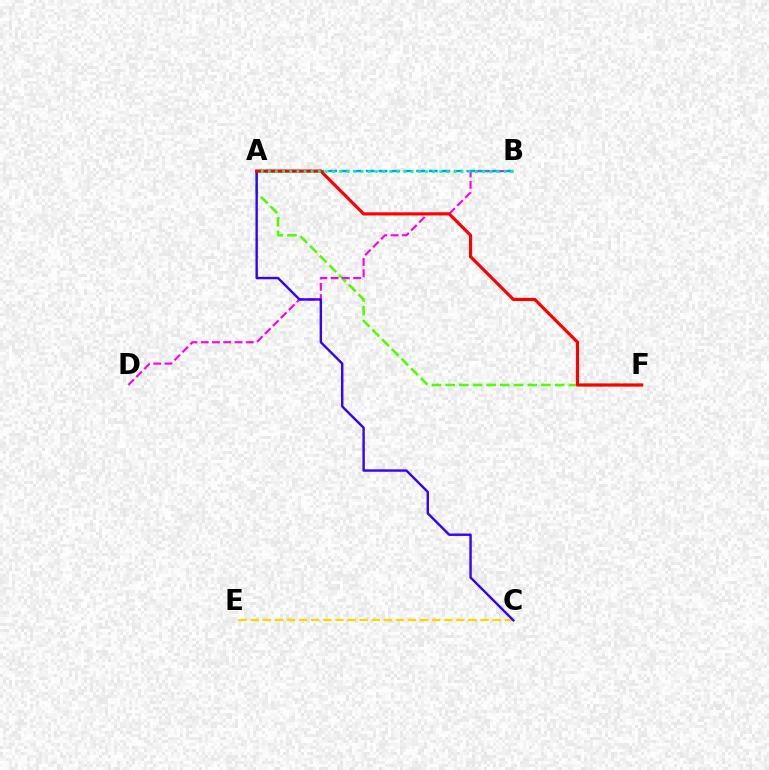{('C', 'E'): [{'color': '#ffd500', 'line_style': 'dashed', 'thickness': 1.64}], ('A', 'F'): [{'color': '#4fff00', 'line_style': 'dashed', 'thickness': 1.86}, {'color': '#ff0000', 'line_style': 'solid', 'thickness': 2.27}], ('B', 'D'): [{'color': '#ff00ed', 'line_style': 'dashed', 'thickness': 1.53}], ('A', 'C'): [{'color': '#3700ff', 'line_style': 'solid', 'thickness': 1.73}], ('A', 'B'): [{'color': '#009eff', 'line_style': 'dashed', 'thickness': 1.71}, {'color': '#00ff86', 'line_style': 'dotted', 'thickness': 1.94}]}